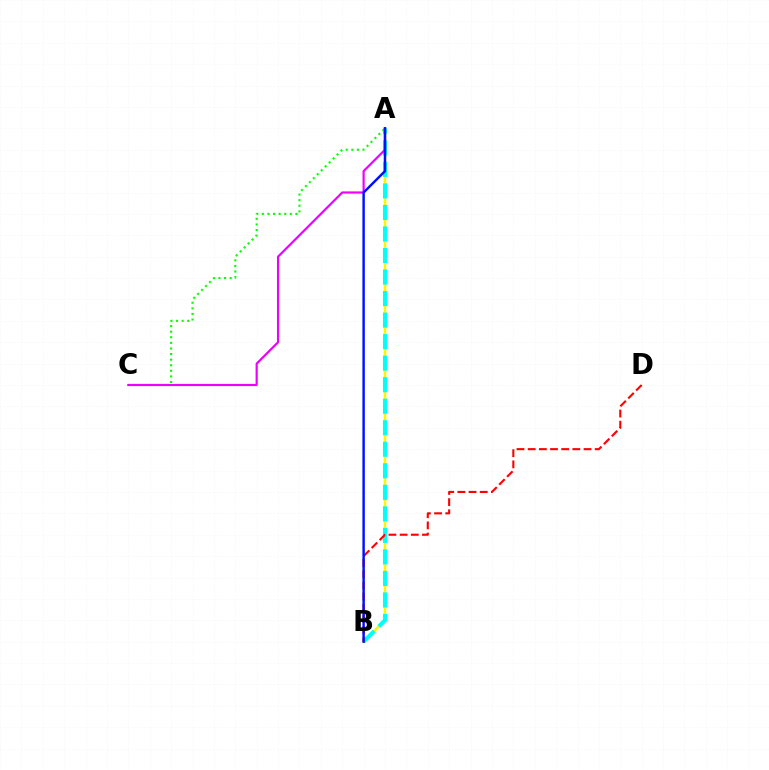{('A', 'B'): [{'color': '#fcf500', 'line_style': 'solid', 'thickness': 1.88}, {'color': '#00fff6', 'line_style': 'dashed', 'thickness': 2.92}, {'color': '#0010ff', 'line_style': 'solid', 'thickness': 1.76}], ('A', 'C'): [{'color': '#08ff00', 'line_style': 'dotted', 'thickness': 1.52}, {'color': '#ee00ff', 'line_style': 'solid', 'thickness': 1.57}], ('B', 'D'): [{'color': '#ff0000', 'line_style': 'dashed', 'thickness': 1.52}]}